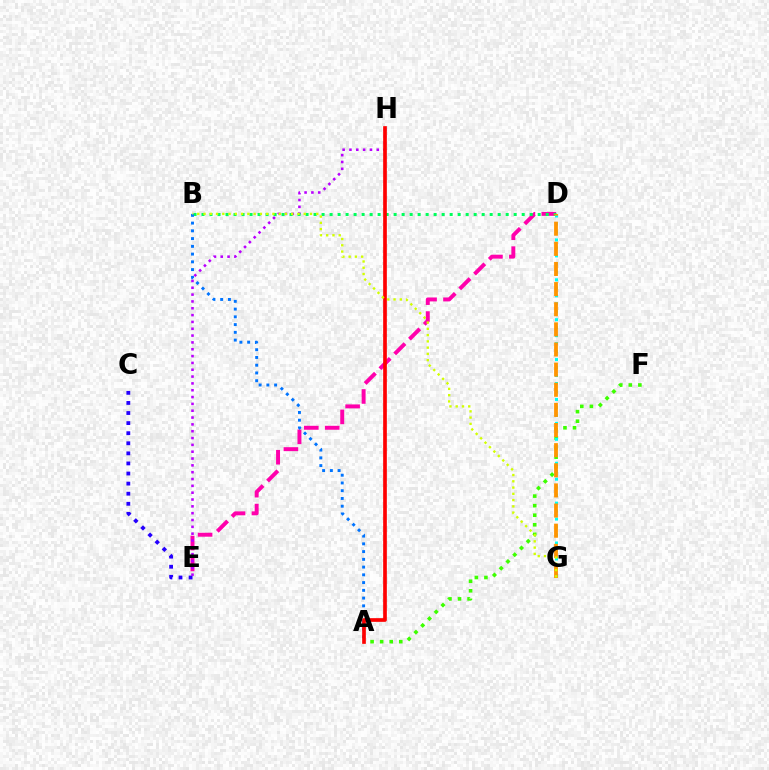{('C', 'E'): [{'color': '#2500ff', 'line_style': 'dotted', 'thickness': 2.74}], ('A', 'F'): [{'color': '#3dff00', 'line_style': 'dotted', 'thickness': 2.6}], ('D', 'E'): [{'color': '#ff00ac', 'line_style': 'dashed', 'thickness': 2.84}], ('E', 'H'): [{'color': '#b900ff', 'line_style': 'dotted', 'thickness': 1.86}], ('B', 'D'): [{'color': '#00ff5c', 'line_style': 'dotted', 'thickness': 2.17}], ('D', 'G'): [{'color': '#00fff6', 'line_style': 'dotted', 'thickness': 2.17}, {'color': '#ff9400', 'line_style': 'dashed', 'thickness': 2.74}], ('A', 'B'): [{'color': '#0074ff', 'line_style': 'dotted', 'thickness': 2.11}], ('A', 'H'): [{'color': '#ff0000', 'line_style': 'solid', 'thickness': 2.65}], ('B', 'G'): [{'color': '#d1ff00', 'line_style': 'dotted', 'thickness': 1.7}]}